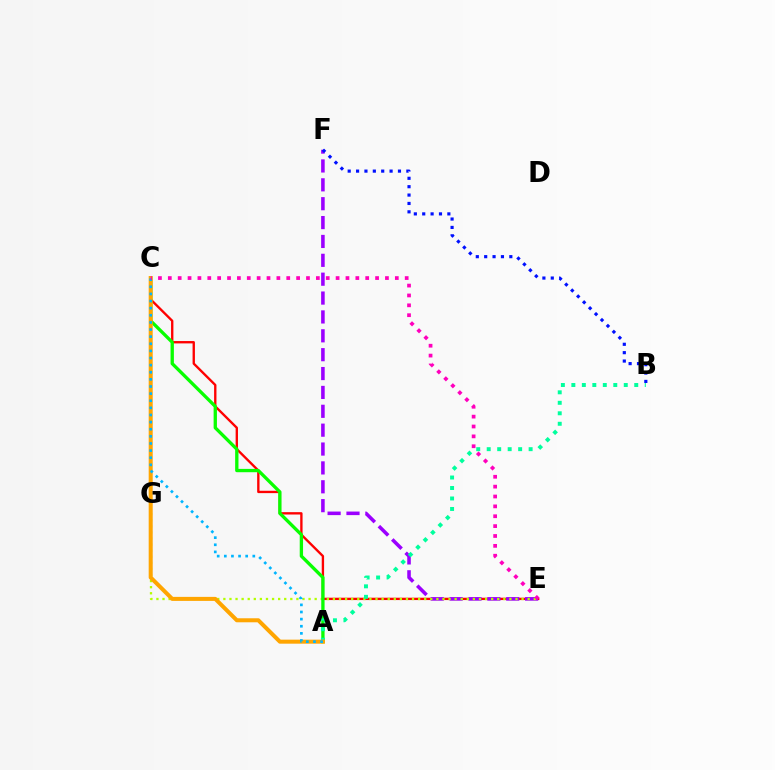{('C', 'E'): [{'color': '#ff0000', 'line_style': 'solid', 'thickness': 1.69}, {'color': '#ff00bd', 'line_style': 'dotted', 'thickness': 2.68}], ('E', 'F'): [{'color': '#9b00ff', 'line_style': 'dashed', 'thickness': 2.56}], ('E', 'G'): [{'color': '#b3ff00', 'line_style': 'dotted', 'thickness': 1.65}], ('A', 'C'): [{'color': '#08ff00', 'line_style': 'solid', 'thickness': 2.39}, {'color': '#ffa500', 'line_style': 'solid', 'thickness': 2.89}, {'color': '#00b5ff', 'line_style': 'dotted', 'thickness': 1.93}], ('A', 'B'): [{'color': '#00ff9d', 'line_style': 'dotted', 'thickness': 2.85}], ('B', 'F'): [{'color': '#0010ff', 'line_style': 'dotted', 'thickness': 2.28}]}